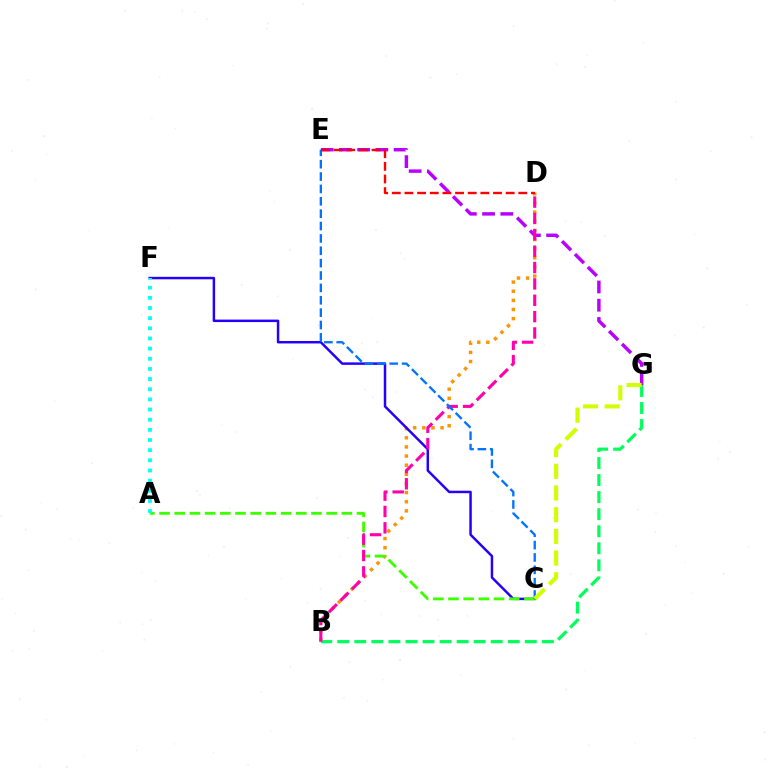{('B', 'D'): [{'color': '#ff9400', 'line_style': 'dotted', 'thickness': 2.48}, {'color': '#ff00ac', 'line_style': 'dashed', 'thickness': 2.22}], ('E', 'G'): [{'color': '#b900ff', 'line_style': 'dashed', 'thickness': 2.48}], ('C', 'F'): [{'color': '#2500ff', 'line_style': 'solid', 'thickness': 1.78}], ('B', 'G'): [{'color': '#00ff5c', 'line_style': 'dashed', 'thickness': 2.32}], ('A', 'C'): [{'color': '#3dff00', 'line_style': 'dashed', 'thickness': 2.06}], ('C', 'E'): [{'color': '#0074ff', 'line_style': 'dashed', 'thickness': 1.68}], ('C', 'G'): [{'color': '#d1ff00', 'line_style': 'dashed', 'thickness': 2.95}], ('A', 'F'): [{'color': '#00fff6', 'line_style': 'dotted', 'thickness': 2.76}], ('D', 'E'): [{'color': '#ff0000', 'line_style': 'dashed', 'thickness': 1.72}]}